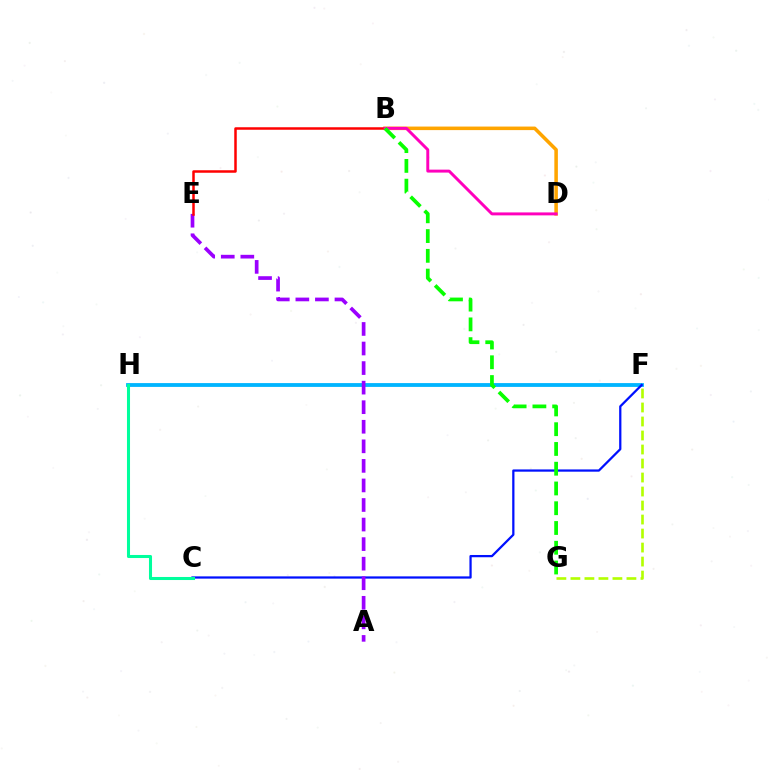{('F', 'H'): [{'color': '#00b5ff', 'line_style': 'solid', 'thickness': 2.74}], ('C', 'F'): [{'color': '#0010ff', 'line_style': 'solid', 'thickness': 1.62}], ('B', 'D'): [{'color': '#ffa500', 'line_style': 'solid', 'thickness': 2.55}, {'color': '#ff00bd', 'line_style': 'solid', 'thickness': 2.12}], ('A', 'E'): [{'color': '#9b00ff', 'line_style': 'dashed', 'thickness': 2.66}], ('F', 'G'): [{'color': '#b3ff00', 'line_style': 'dashed', 'thickness': 1.9}], ('B', 'E'): [{'color': '#ff0000', 'line_style': 'solid', 'thickness': 1.8}], ('C', 'H'): [{'color': '#00ff9d', 'line_style': 'solid', 'thickness': 2.2}], ('B', 'G'): [{'color': '#08ff00', 'line_style': 'dashed', 'thickness': 2.68}]}